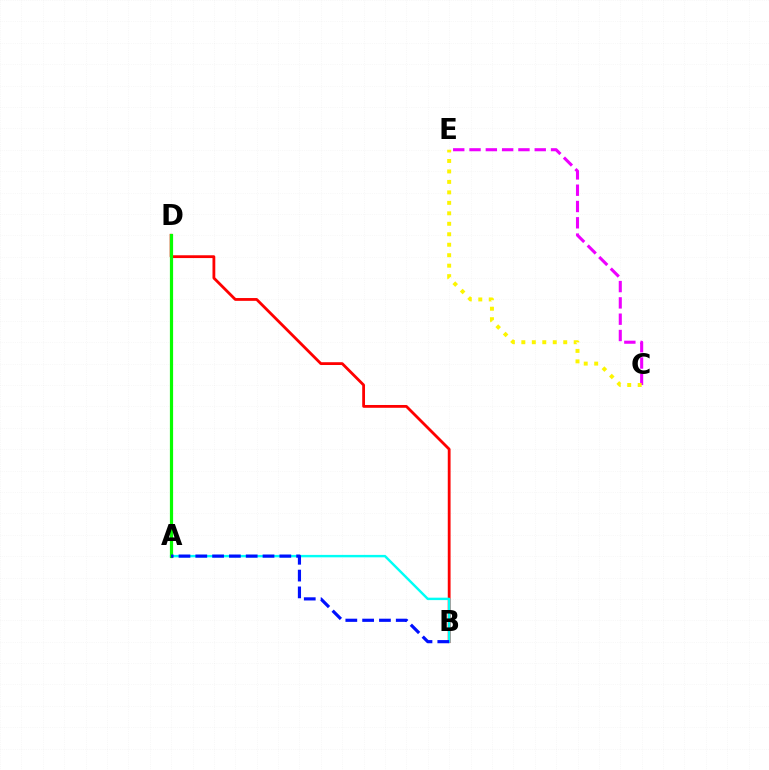{('B', 'D'): [{'color': '#ff0000', 'line_style': 'solid', 'thickness': 2.02}], ('C', 'E'): [{'color': '#ee00ff', 'line_style': 'dashed', 'thickness': 2.21}, {'color': '#fcf500', 'line_style': 'dotted', 'thickness': 2.85}], ('A', 'B'): [{'color': '#00fff6', 'line_style': 'solid', 'thickness': 1.75}, {'color': '#0010ff', 'line_style': 'dashed', 'thickness': 2.28}], ('A', 'D'): [{'color': '#08ff00', 'line_style': 'solid', 'thickness': 2.31}]}